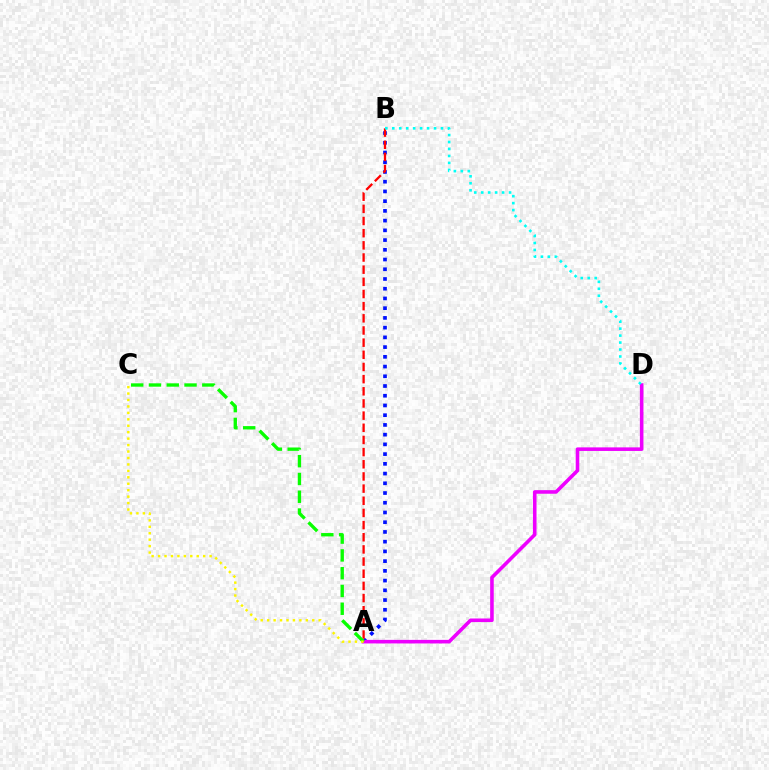{('A', 'B'): [{'color': '#0010ff', 'line_style': 'dotted', 'thickness': 2.64}, {'color': '#ff0000', 'line_style': 'dashed', 'thickness': 1.65}], ('A', 'D'): [{'color': '#ee00ff', 'line_style': 'solid', 'thickness': 2.57}], ('A', 'C'): [{'color': '#08ff00', 'line_style': 'dashed', 'thickness': 2.42}, {'color': '#fcf500', 'line_style': 'dotted', 'thickness': 1.75}], ('B', 'D'): [{'color': '#00fff6', 'line_style': 'dotted', 'thickness': 1.89}]}